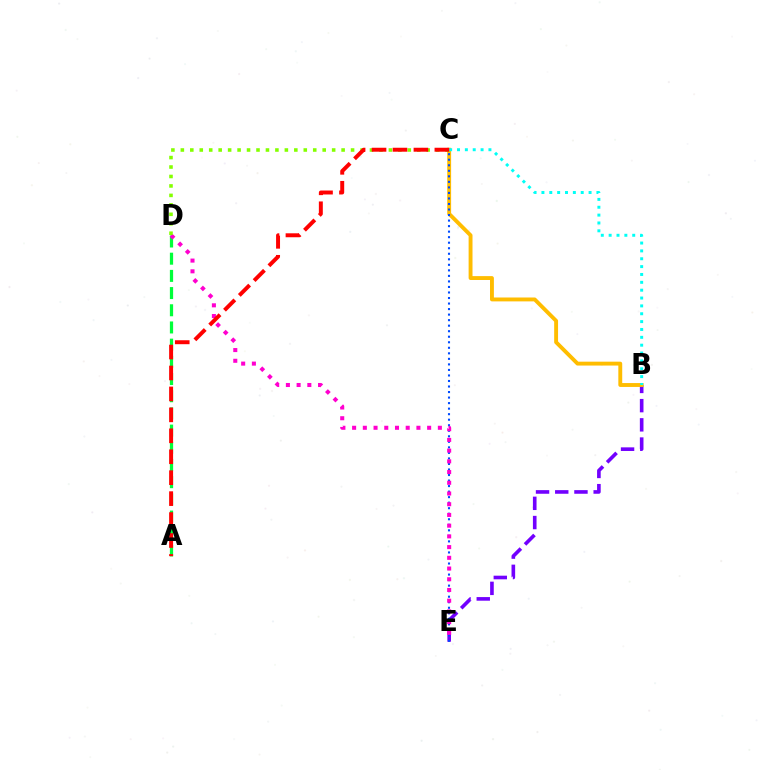{('B', 'E'): [{'color': '#7200ff', 'line_style': 'dashed', 'thickness': 2.61}], ('B', 'C'): [{'color': '#ffbd00', 'line_style': 'solid', 'thickness': 2.8}, {'color': '#00fff6', 'line_style': 'dotted', 'thickness': 2.13}], ('A', 'D'): [{'color': '#00ff39', 'line_style': 'dashed', 'thickness': 2.34}], ('C', 'E'): [{'color': '#004bff', 'line_style': 'dotted', 'thickness': 1.5}], ('D', 'E'): [{'color': '#ff00cf', 'line_style': 'dotted', 'thickness': 2.91}], ('C', 'D'): [{'color': '#84ff00', 'line_style': 'dotted', 'thickness': 2.57}], ('A', 'C'): [{'color': '#ff0000', 'line_style': 'dashed', 'thickness': 2.84}]}